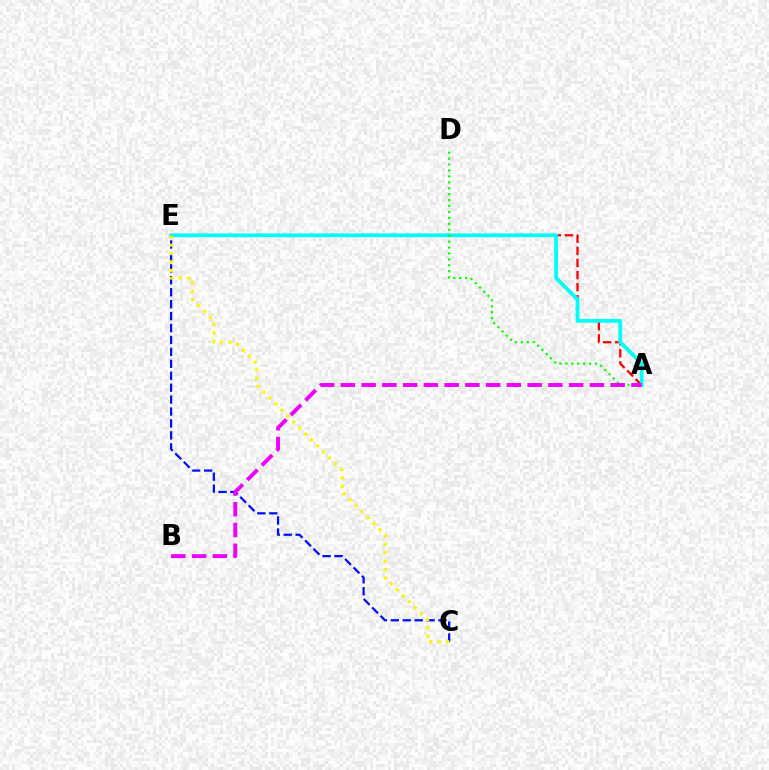{('A', 'E'): [{'color': '#ff0000', 'line_style': 'dashed', 'thickness': 1.64}, {'color': '#00fff6', 'line_style': 'solid', 'thickness': 2.74}], ('A', 'D'): [{'color': '#08ff00', 'line_style': 'dotted', 'thickness': 1.61}], ('C', 'E'): [{'color': '#0010ff', 'line_style': 'dashed', 'thickness': 1.62}, {'color': '#fcf500', 'line_style': 'dotted', 'thickness': 2.29}], ('A', 'B'): [{'color': '#ee00ff', 'line_style': 'dashed', 'thickness': 2.82}]}